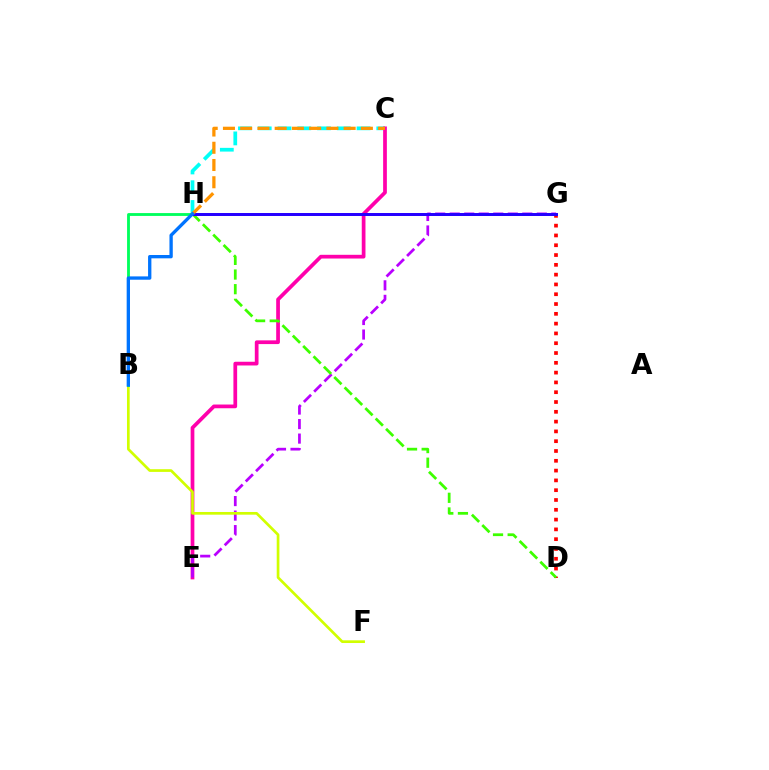{('C', 'H'): [{'color': '#00fff6', 'line_style': 'dashed', 'thickness': 2.69}, {'color': '#ff9400', 'line_style': 'dashed', 'thickness': 2.34}], ('C', 'E'): [{'color': '#ff00ac', 'line_style': 'solid', 'thickness': 2.68}], ('D', 'G'): [{'color': '#ff0000', 'line_style': 'dotted', 'thickness': 2.66}], ('E', 'G'): [{'color': '#b900ff', 'line_style': 'dashed', 'thickness': 1.97}], ('B', 'F'): [{'color': '#d1ff00', 'line_style': 'solid', 'thickness': 1.94}], ('B', 'H'): [{'color': '#00ff5c', 'line_style': 'solid', 'thickness': 2.05}, {'color': '#0074ff', 'line_style': 'solid', 'thickness': 2.39}], ('D', 'H'): [{'color': '#3dff00', 'line_style': 'dashed', 'thickness': 1.99}], ('G', 'H'): [{'color': '#2500ff', 'line_style': 'solid', 'thickness': 2.14}]}